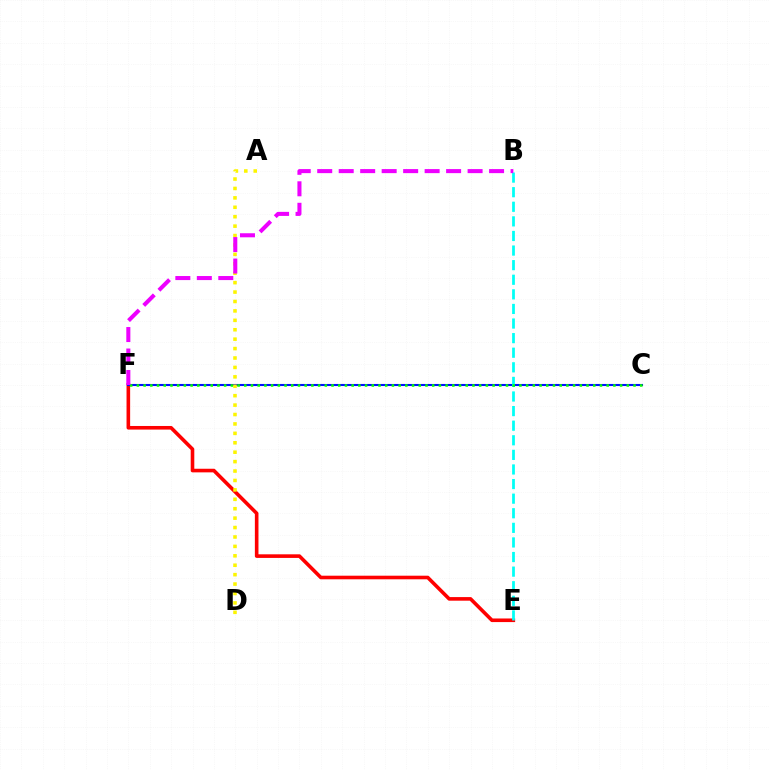{('E', 'F'): [{'color': '#ff0000', 'line_style': 'solid', 'thickness': 2.6}], ('C', 'F'): [{'color': '#0010ff', 'line_style': 'solid', 'thickness': 1.5}, {'color': '#08ff00', 'line_style': 'dotted', 'thickness': 1.82}], ('B', 'E'): [{'color': '#00fff6', 'line_style': 'dashed', 'thickness': 1.98}], ('A', 'D'): [{'color': '#fcf500', 'line_style': 'dotted', 'thickness': 2.56}], ('B', 'F'): [{'color': '#ee00ff', 'line_style': 'dashed', 'thickness': 2.92}]}